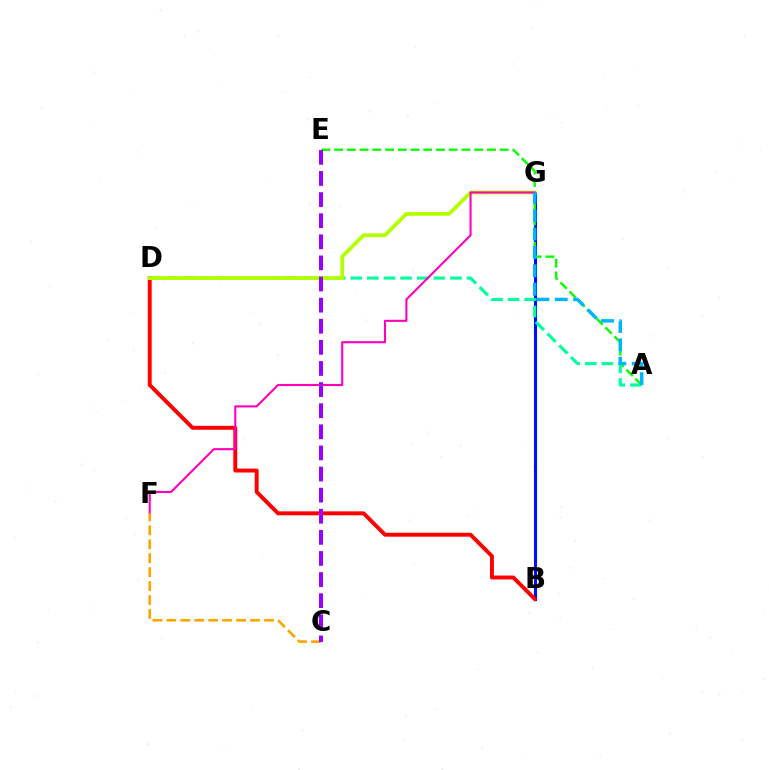{('B', 'G'): [{'color': '#0010ff', 'line_style': 'solid', 'thickness': 2.22}], ('A', 'E'): [{'color': '#08ff00', 'line_style': 'dashed', 'thickness': 1.73}], ('A', 'D'): [{'color': '#00ff9d', 'line_style': 'dashed', 'thickness': 2.26}], ('B', 'D'): [{'color': '#ff0000', 'line_style': 'solid', 'thickness': 2.83}], ('D', 'G'): [{'color': '#b3ff00', 'line_style': 'solid', 'thickness': 2.74}], ('F', 'G'): [{'color': '#ff00bd', 'line_style': 'solid', 'thickness': 1.51}], ('C', 'F'): [{'color': '#ffa500', 'line_style': 'dashed', 'thickness': 1.9}], ('C', 'E'): [{'color': '#9b00ff', 'line_style': 'dashed', 'thickness': 2.87}], ('A', 'G'): [{'color': '#00b5ff', 'line_style': 'dashed', 'thickness': 2.5}]}